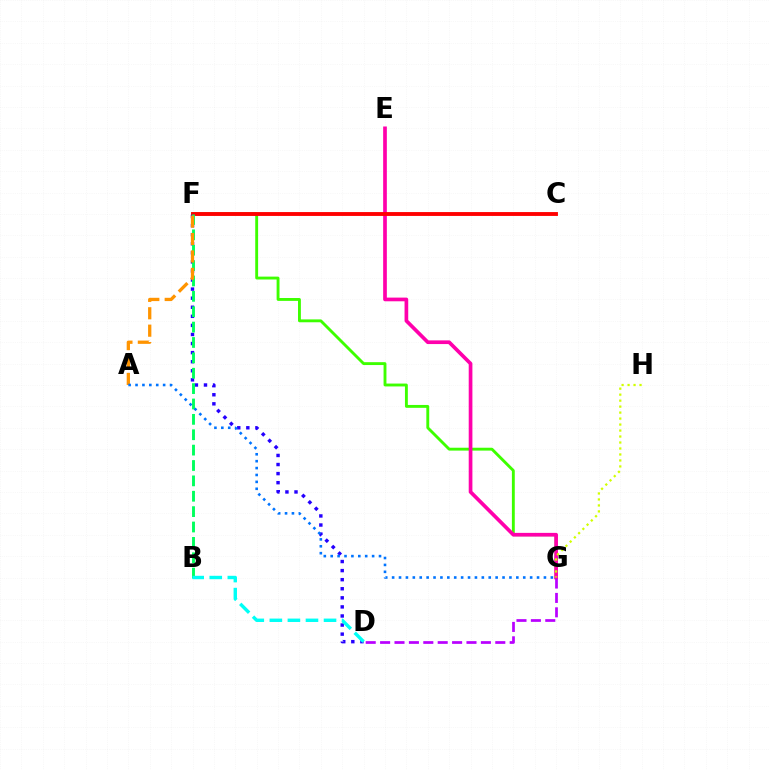{('F', 'G'): [{'color': '#3dff00', 'line_style': 'solid', 'thickness': 2.07}], ('E', 'G'): [{'color': '#ff00ac', 'line_style': 'solid', 'thickness': 2.65}], ('C', 'F'): [{'color': '#ff0000', 'line_style': 'solid', 'thickness': 2.78}], ('D', 'F'): [{'color': '#2500ff', 'line_style': 'dotted', 'thickness': 2.47}], ('G', 'H'): [{'color': '#d1ff00', 'line_style': 'dotted', 'thickness': 1.63}], ('B', 'F'): [{'color': '#00ff5c', 'line_style': 'dashed', 'thickness': 2.09}], ('A', 'F'): [{'color': '#ff9400', 'line_style': 'dashed', 'thickness': 2.37}], ('D', 'G'): [{'color': '#b900ff', 'line_style': 'dashed', 'thickness': 1.96}], ('B', 'D'): [{'color': '#00fff6', 'line_style': 'dashed', 'thickness': 2.45}], ('A', 'G'): [{'color': '#0074ff', 'line_style': 'dotted', 'thickness': 1.87}]}